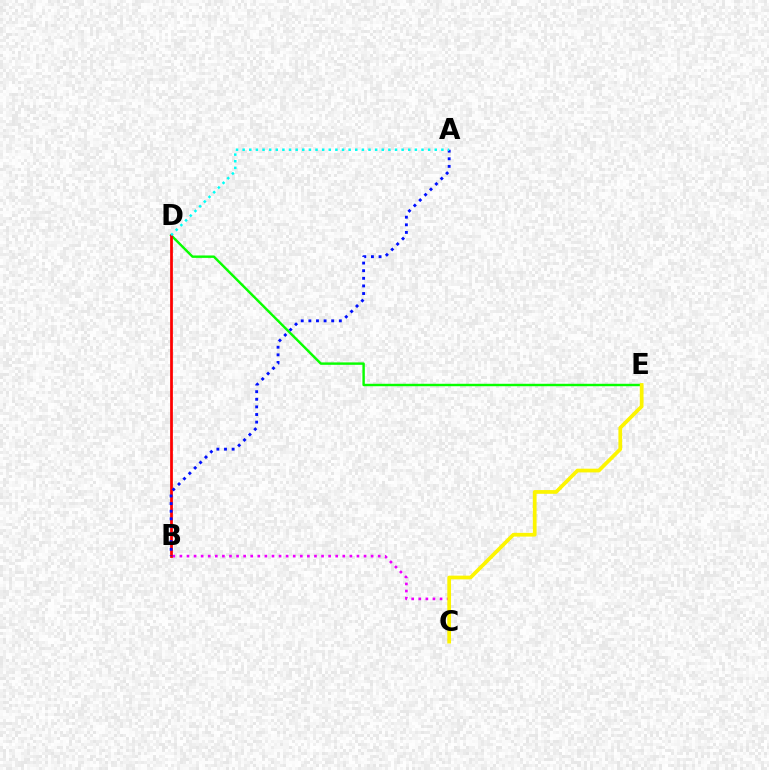{('D', 'E'): [{'color': '#08ff00', 'line_style': 'solid', 'thickness': 1.75}], ('B', 'C'): [{'color': '#ee00ff', 'line_style': 'dotted', 'thickness': 1.92}], ('B', 'D'): [{'color': '#ff0000', 'line_style': 'solid', 'thickness': 1.98}], ('C', 'E'): [{'color': '#fcf500', 'line_style': 'solid', 'thickness': 2.68}], ('A', 'B'): [{'color': '#0010ff', 'line_style': 'dotted', 'thickness': 2.07}], ('A', 'D'): [{'color': '#00fff6', 'line_style': 'dotted', 'thickness': 1.8}]}